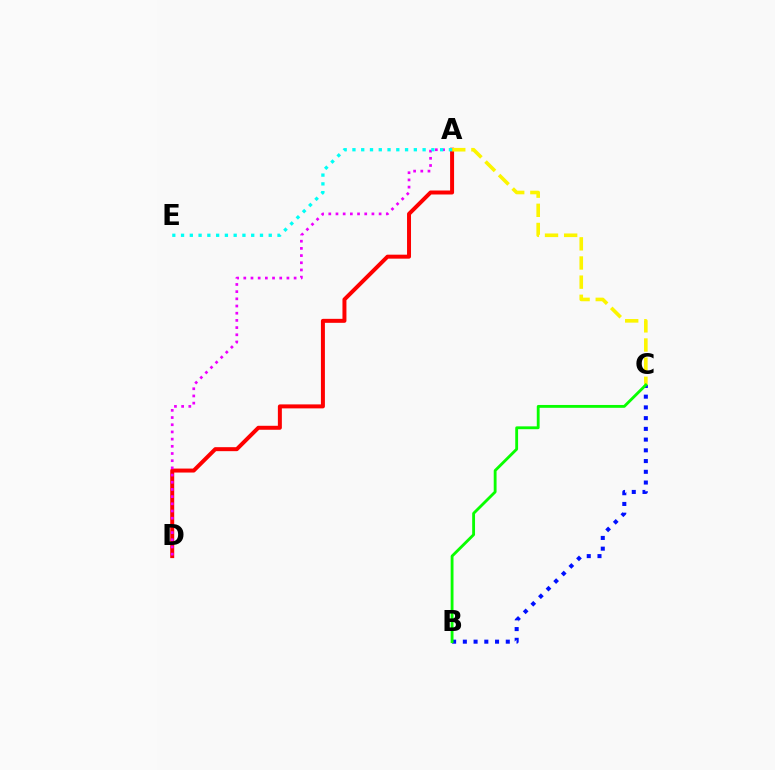{('A', 'D'): [{'color': '#ff0000', 'line_style': 'solid', 'thickness': 2.86}, {'color': '#ee00ff', 'line_style': 'dotted', 'thickness': 1.95}], ('B', 'C'): [{'color': '#0010ff', 'line_style': 'dotted', 'thickness': 2.92}, {'color': '#08ff00', 'line_style': 'solid', 'thickness': 2.04}], ('A', 'C'): [{'color': '#fcf500', 'line_style': 'dashed', 'thickness': 2.6}], ('A', 'E'): [{'color': '#00fff6', 'line_style': 'dotted', 'thickness': 2.38}]}